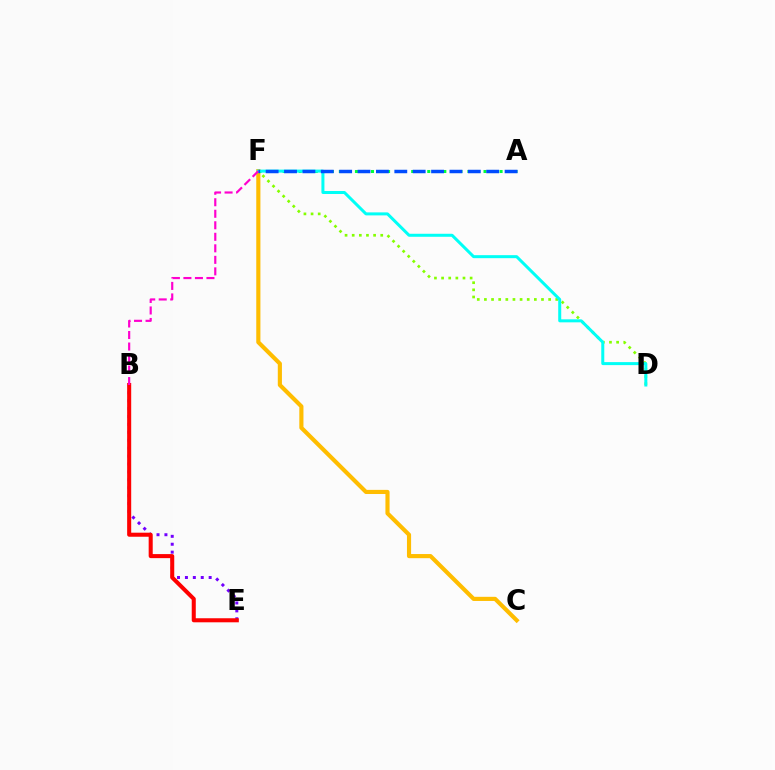{('B', 'E'): [{'color': '#7200ff', 'line_style': 'dotted', 'thickness': 2.15}, {'color': '#ff0000', 'line_style': 'solid', 'thickness': 2.92}], ('D', 'F'): [{'color': '#84ff00', 'line_style': 'dotted', 'thickness': 1.94}, {'color': '#00fff6', 'line_style': 'solid', 'thickness': 2.16}], ('C', 'F'): [{'color': '#ffbd00', 'line_style': 'solid', 'thickness': 2.98}], ('A', 'F'): [{'color': '#00ff39', 'line_style': 'dotted', 'thickness': 2.18}, {'color': '#004bff', 'line_style': 'dashed', 'thickness': 2.5}], ('B', 'F'): [{'color': '#ff00cf', 'line_style': 'dashed', 'thickness': 1.56}]}